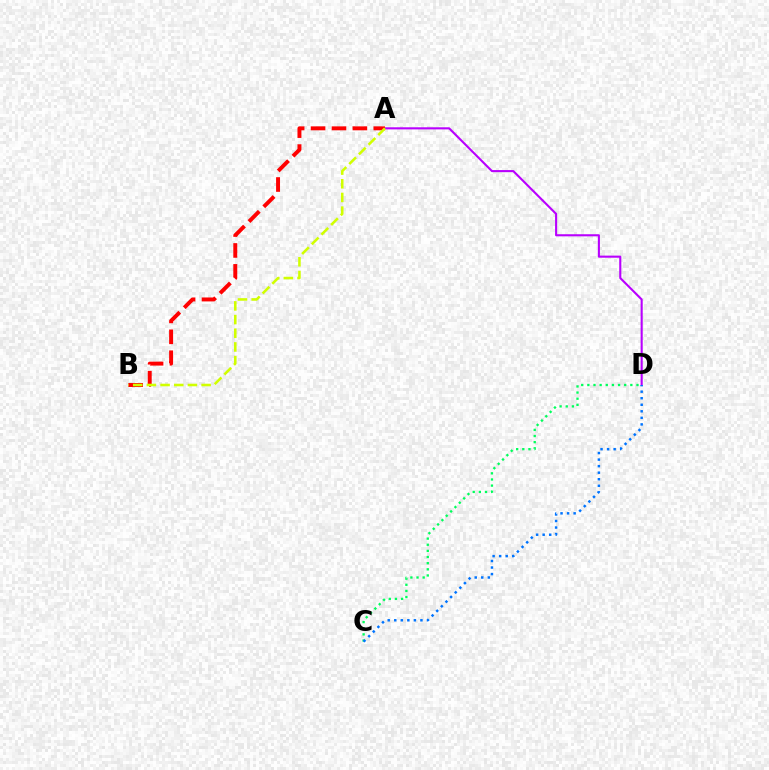{('A', 'D'): [{'color': '#b900ff', 'line_style': 'solid', 'thickness': 1.51}], ('A', 'B'): [{'color': '#ff0000', 'line_style': 'dashed', 'thickness': 2.84}, {'color': '#d1ff00', 'line_style': 'dashed', 'thickness': 1.86}], ('C', 'D'): [{'color': '#00ff5c', 'line_style': 'dotted', 'thickness': 1.67}, {'color': '#0074ff', 'line_style': 'dotted', 'thickness': 1.78}]}